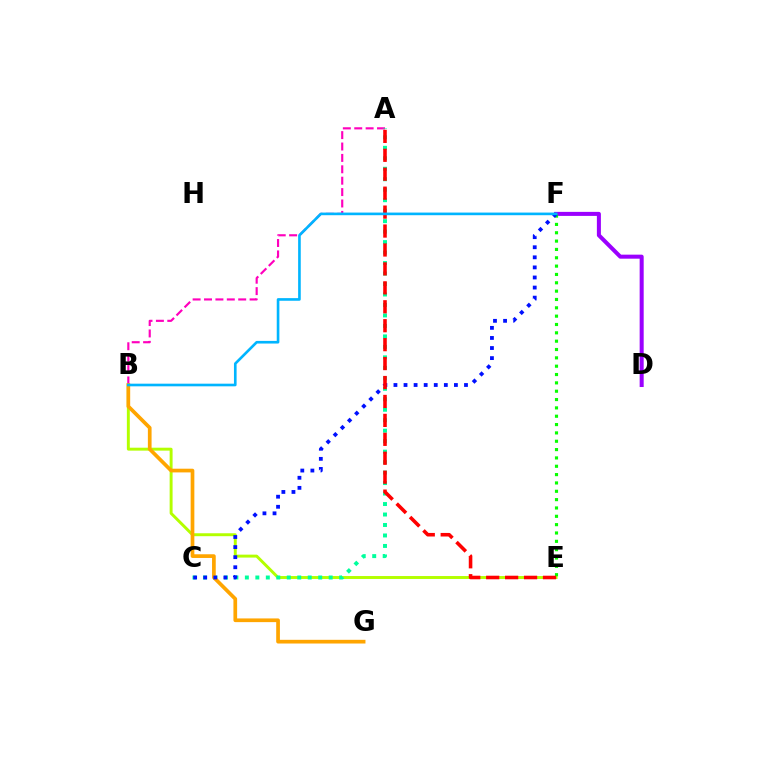{('A', 'B'): [{'color': '#ff00bd', 'line_style': 'dashed', 'thickness': 1.55}], ('D', 'F'): [{'color': '#9b00ff', 'line_style': 'solid', 'thickness': 2.9}], ('B', 'E'): [{'color': '#b3ff00', 'line_style': 'solid', 'thickness': 2.11}], ('A', 'C'): [{'color': '#00ff9d', 'line_style': 'dotted', 'thickness': 2.85}], ('B', 'G'): [{'color': '#ffa500', 'line_style': 'solid', 'thickness': 2.67}], ('E', 'F'): [{'color': '#08ff00', 'line_style': 'dotted', 'thickness': 2.27}], ('C', 'F'): [{'color': '#0010ff', 'line_style': 'dotted', 'thickness': 2.74}], ('A', 'E'): [{'color': '#ff0000', 'line_style': 'dashed', 'thickness': 2.57}], ('B', 'F'): [{'color': '#00b5ff', 'line_style': 'solid', 'thickness': 1.9}]}